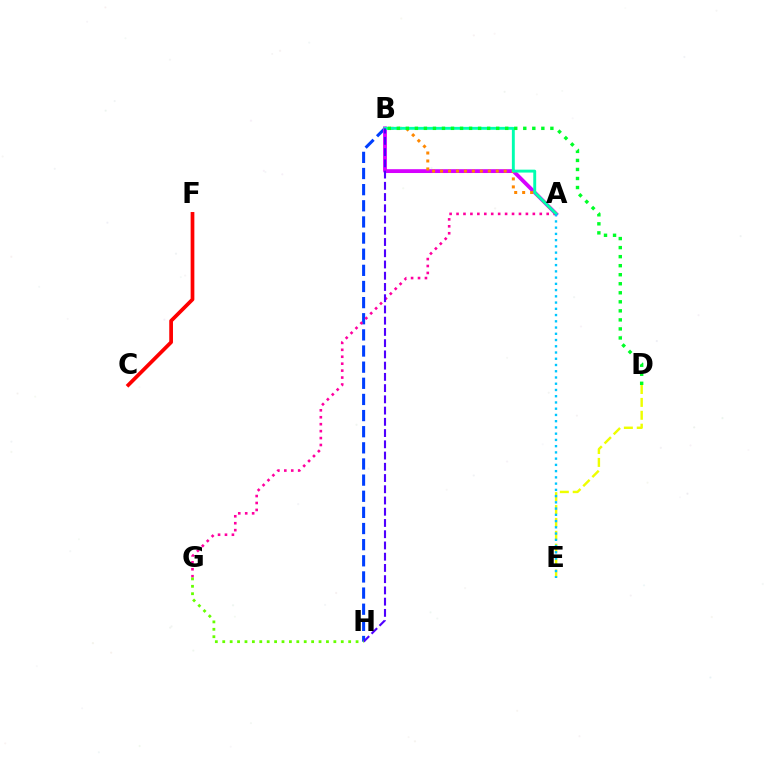{('C', 'F'): [{'color': '#ff0000', 'line_style': 'solid', 'thickness': 2.68}], ('B', 'H'): [{'color': '#003fff', 'line_style': 'dashed', 'thickness': 2.19}, {'color': '#4f00ff', 'line_style': 'dashed', 'thickness': 1.53}], ('A', 'B'): [{'color': '#d600ff', 'line_style': 'solid', 'thickness': 2.75}, {'color': '#ff8800', 'line_style': 'dotted', 'thickness': 2.16}, {'color': '#00ffaf', 'line_style': 'solid', 'thickness': 2.09}], ('A', 'G'): [{'color': '#ff00a0', 'line_style': 'dotted', 'thickness': 1.88}], ('D', 'E'): [{'color': '#eeff00', 'line_style': 'dashed', 'thickness': 1.75}], ('B', 'D'): [{'color': '#00ff27', 'line_style': 'dotted', 'thickness': 2.45}], ('A', 'E'): [{'color': '#00c7ff', 'line_style': 'dotted', 'thickness': 1.7}], ('G', 'H'): [{'color': '#66ff00', 'line_style': 'dotted', 'thickness': 2.01}]}